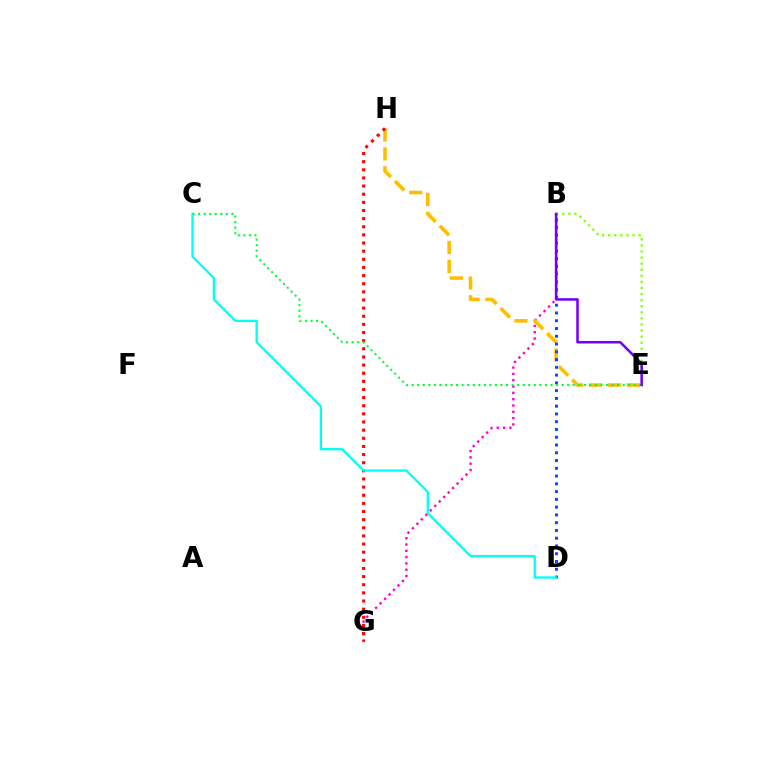{('B', 'E'): [{'color': '#84ff00', 'line_style': 'dotted', 'thickness': 1.65}, {'color': '#7200ff', 'line_style': 'solid', 'thickness': 1.83}], ('B', 'G'): [{'color': '#ff00cf', 'line_style': 'dotted', 'thickness': 1.72}], ('E', 'H'): [{'color': '#ffbd00', 'line_style': 'dashed', 'thickness': 2.57}], ('B', 'D'): [{'color': '#004bff', 'line_style': 'dotted', 'thickness': 2.11}], ('G', 'H'): [{'color': '#ff0000', 'line_style': 'dotted', 'thickness': 2.21}], ('C', 'D'): [{'color': '#00fff6', 'line_style': 'solid', 'thickness': 1.66}], ('C', 'E'): [{'color': '#00ff39', 'line_style': 'dotted', 'thickness': 1.51}]}